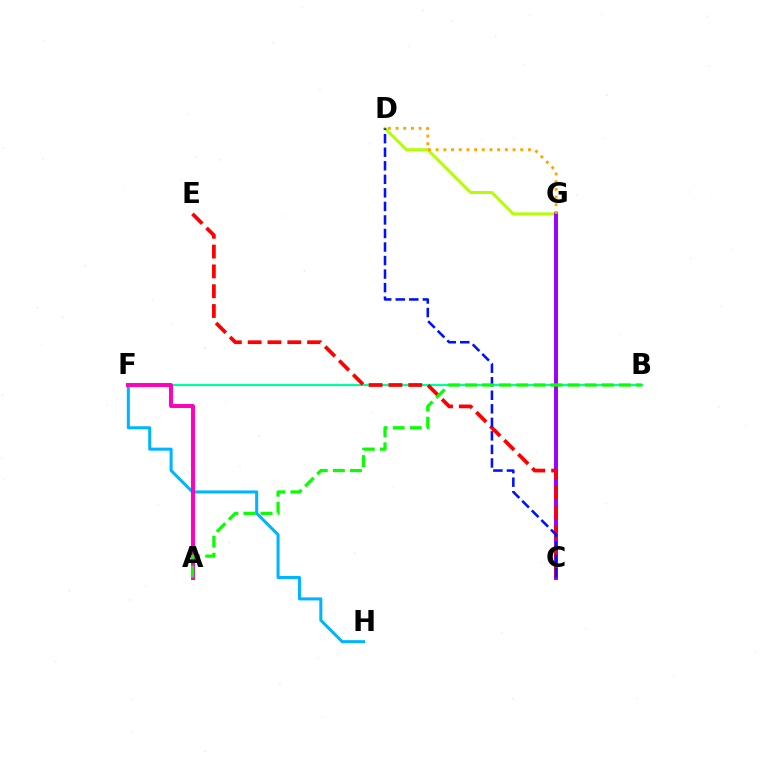{('F', 'H'): [{'color': '#00b5ff', 'line_style': 'solid', 'thickness': 2.19}], ('B', 'F'): [{'color': '#00ff9d', 'line_style': 'solid', 'thickness': 1.6}], ('A', 'F'): [{'color': '#ff00bd', 'line_style': 'solid', 'thickness': 2.84}], ('D', 'G'): [{'color': '#b3ff00', 'line_style': 'solid', 'thickness': 2.14}, {'color': '#ffa500', 'line_style': 'dotted', 'thickness': 2.09}], ('C', 'G'): [{'color': '#9b00ff', 'line_style': 'solid', 'thickness': 2.83}], ('C', 'E'): [{'color': '#ff0000', 'line_style': 'dashed', 'thickness': 2.69}], ('C', 'D'): [{'color': '#0010ff', 'line_style': 'dashed', 'thickness': 1.84}], ('A', 'B'): [{'color': '#08ff00', 'line_style': 'dashed', 'thickness': 2.32}]}